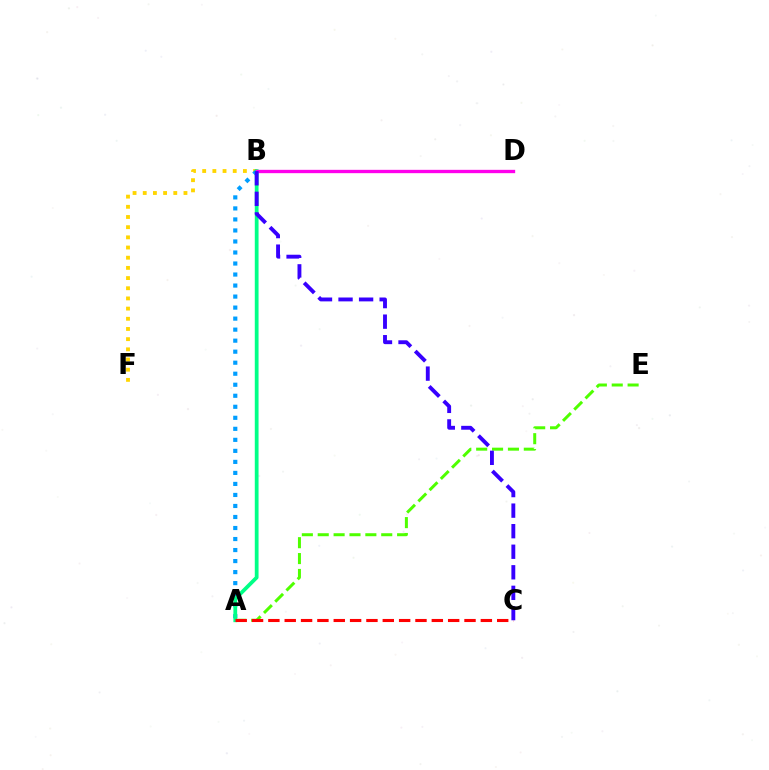{('B', 'F'): [{'color': '#ffd500', 'line_style': 'dotted', 'thickness': 2.77}], ('A', 'E'): [{'color': '#4fff00', 'line_style': 'dashed', 'thickness': 2.16}], ('A', 'B'): [{'color': '#009eff', 'line_style': 'dotted', 'thickness': 2.99}, {'color': '#00ff86', 'line_style': 'solid', 'thickness': 2.71}], ('B', 'D'): [{'color': '#ff00ed', 'line_style': 'solid', 'thickness': 2.4}], ('A', 'C'): [{'color': '#ff0000', 'line_style': 'dashed', 'thickness': 2.22}], ('B', 'C'): [{'color': '#3700ff', 'line_style': 'dashed', 'thickness': 2.79}]}